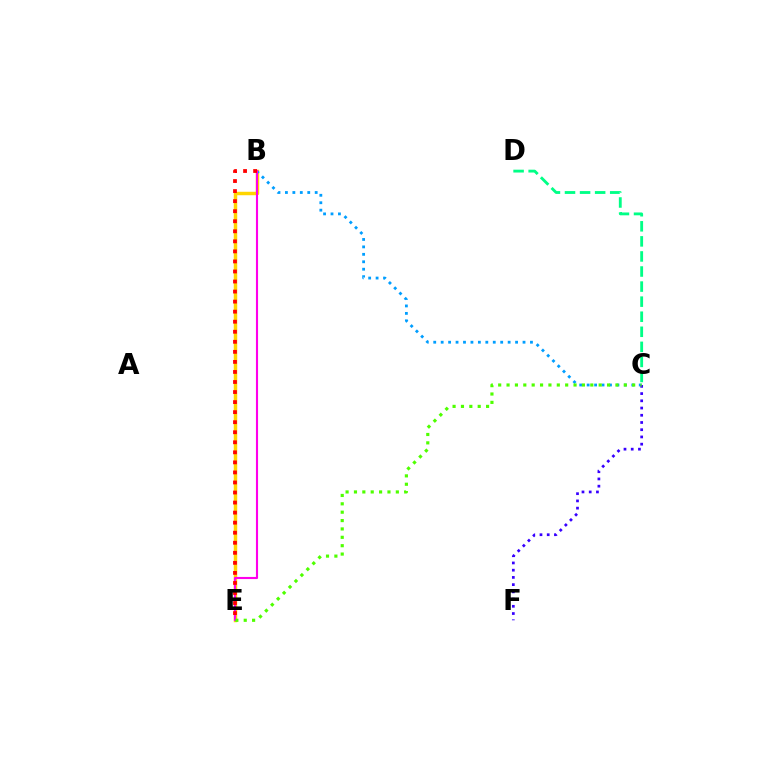{('B', 'E'): [{'color': '#ffd500', 'line_style': 'solid', 'thickness': 2.49}, {'color': '#ff00ed', 'line_style': 'solid', 'thickness': 1.53}, {'color': '#ff0000', 'line_style': 'dotted', 'thickness': 2.73}], ('B', 'C'): [{'color': '#009eff', 'line_style': 'dotted', 'thickness': 2.02}], ('C', 'D'): [{'color': '#00ff86', 'line_style': 'dashed', 'thickness': 2.05}], ('C', 'F'): [{'color': '#3700ff', 'line_style': 'dotted', 'thickness': 1.96}], ('C', 'E'): [{'color': '#4fff00', 'line_style': 'dotted', 'thickness': 2.28}]}